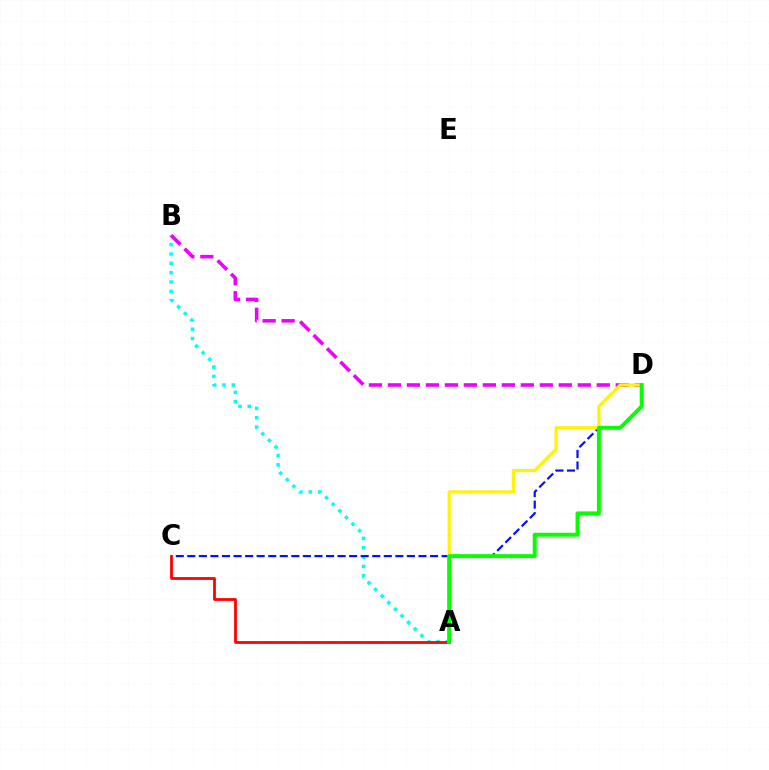{('A', 'B'): [{'color': '#00fff6', 'line_style': 'dotted', 'thickness': 2.54}], ('C', 'D'): [{'color': '#0010ff', 'line_style': 'dashed', 'thickness': 1.57}], ('B', 'D'): [{'color': '#ee00ff', 'line_style': 'dashed', 'thickness': 2.58}], ('A', 'C'): [{'color': '#ff0000', 'line_style': 'solid', 'thickness': 2.0}], ('A', 'D'): [{'color': '#fcf500', 'line_style': 'solid', 'thickness': 2.3}, {'color': '#08ff00', 'line_style': 'solid', 'thickness': 2.83}]}